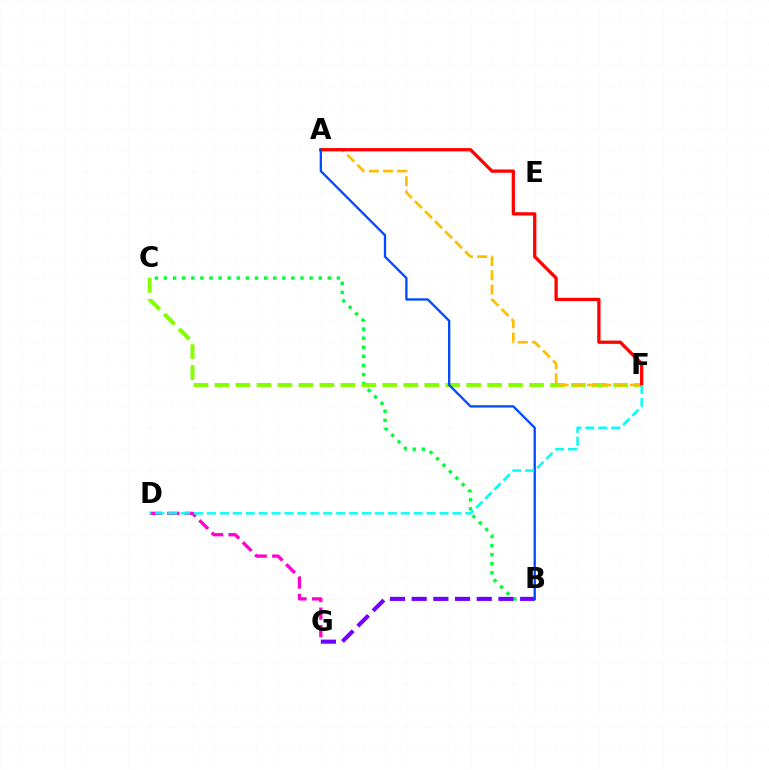{('B', 'C'): [{'color': '#00ff39', 'line_style': 'dotted', 'thickness': 2.47}], ('C', 'F'): [{'color': '#84ff00', 'line_style': 'dashed', 'thickness': 2.85}], ('B', 'G'): [{'color': '#7200ff', 'line_style': 'dashed', 'thickness': 2.95}], ('A', 'F'): [{'color': '#ffbd00', 'line_style': 'dashed', 'thickness': 1.93}, {'color': '#ff0000', 'line_style': 'solid', 'thickness': 2.36}], ('A', 'B'): [{'color': '#004bff', 'line_style': 'solid', 'thickness': 1.67}], ('D', 'G'): [{'color': '#ff00cf', 'line_style': 'dashed', 'thickness': 2.38}], ('D', 'F'): [{'color': '#00fff6', 'line_style': 'dashed', 'thickness': 1.76}]}